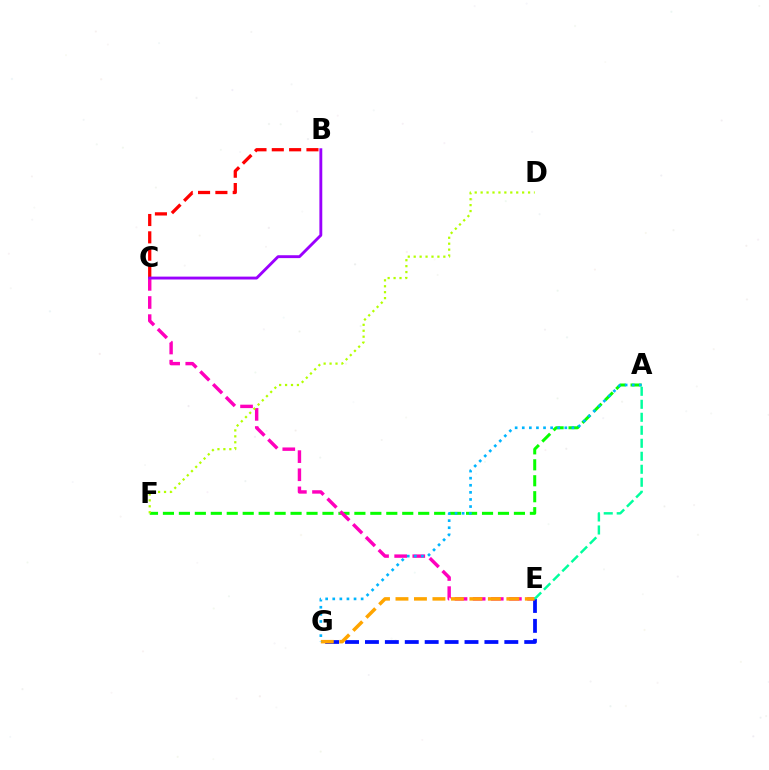{('A', 'F'): [{'color': '#08ff00', 'line_style': 'dashed', 'thickness': 2.17}], ('C', 'E'): [{'color': '#ff00bd', 'line_style': 'dashed', 'thickness': 2.46}], ('B', 'C'): [{'color': '#ff0000', 'line_style': 'dashed', 'thickness': 2.35}, {'color': '#9b00ff', 'line_style': 'solid', 'thickness': 2.07}], ('E', 'G'): [{'color': '#0010ff', 'line_style': 'dashed', 'thickness': 2.7}, {'color': '#ffa500', 'line_style': 'dashed', 'thickness': 2.51}], ('D', 'F'): [{'color': '#b3ff00', 'line_style': 'dotted', 'thickness': 1.61}], ('A', 'G'): [{'color': '#00b5ff', 'line_style': 'dotted', 'thickness': 1.93}], ('A', 'E'): [{'color': '#00ff9d', 'line_style': 'dashed', 'thickness': 1.77}]}